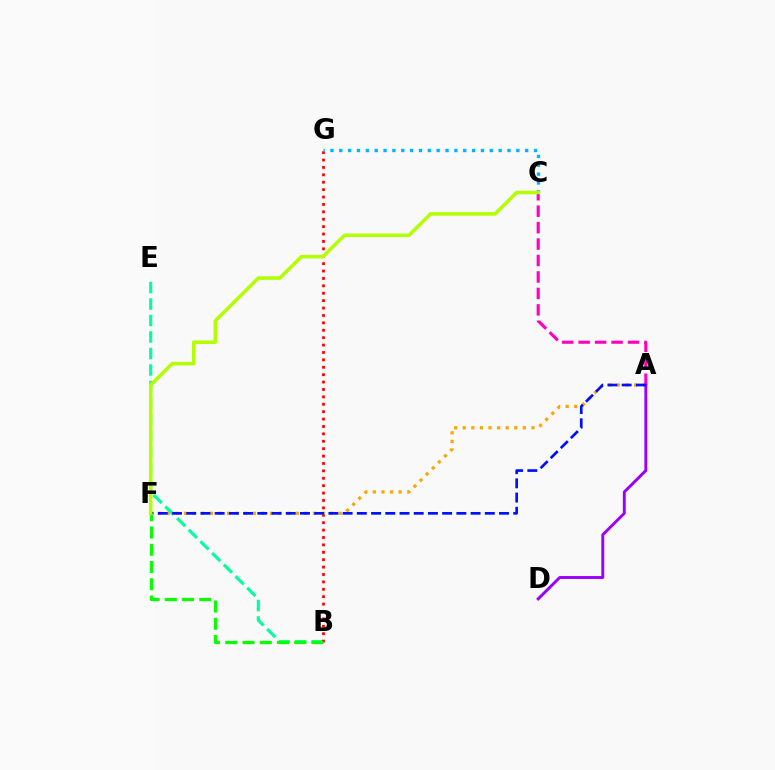{('A', 'C'): [{'color': '#ff00bd', 'line_style': 'dashed', 'thickness': 2.23}], ('B', 'E'): [{'color': '#00ff9d', 'line_style': 'dashed', 'thickness': 2.24}], ('B', 'G'): [{'color': '#ff0000', 'line_style': 'dotted', 'thickness': 2.01}], ('C', 'G'): [{'color': '#00b5ff', 'line_style': 'dotted', 'thickness': 2.41}], ('A', 'F'): [{'color': '#ffa500', 'line_style': 'dotted', 'thickness': 2.33}, {'color': '#0010ff', 'line_style': 'dashed', 'thickness': 1.93}], ('A', 'D'): [{'color': '#9b00ff', 'line_style': 'solid', 'thickness': 2.1}], ('B', 'F'): [{'color': '#08ff00', 'line_style': 'dashed', 'thickness': 2.34}], ('C', 'F'): [{'color': '#b3ff00', 'line_style': 'solid', 'thickness': 2.54}]}